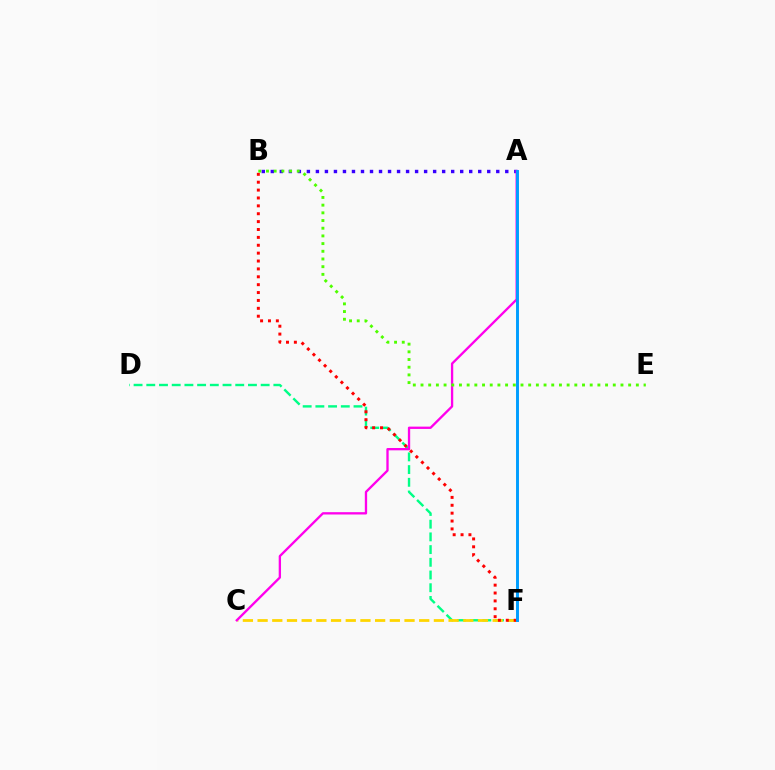{('A', 'B'): [{'color': '#3700ff', 'line_style': 'dotted', 'thickness': 2.45}], ('D', 'F'): [{'color': '#00ff86', 'line_style': 'dashed', 'thickness': 1.73}], ('C', 'F'): [{'color': '#ffd500', 'line_style': 'dashed', 'thickness': 2.0}], ('B', 'F'): [{'color': '#ff0000', 'line_style': 'dotted', 'thickness': 2.14}], ('A', 'C'): [{'color': '#ff00ed', 'line_style': 'solid', 'thickness': 1.67}], ('B', 'E'): [{'color': '#4fff00', 'line_style': 'dotted', 'thickness': 2.09}], ('A', 'F'): [{'color': '#009eff', 'line_style': 'solid', 'thickness': 2.12}]}